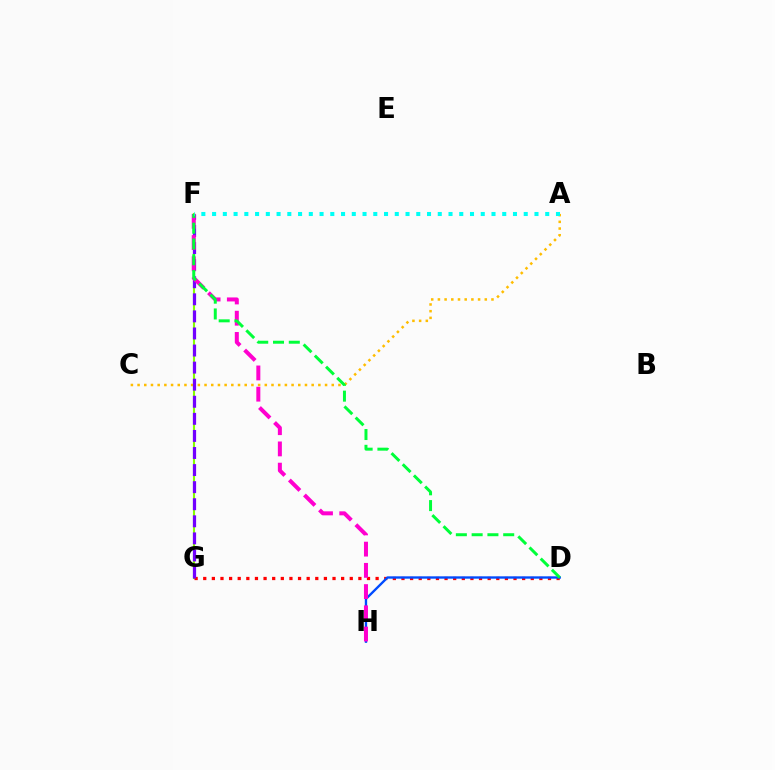{('F', 'G'): [{'color': '#84ff00', 'line_style': 'solid', 'thickness': 1.51}, {'color': '#7200ff', 'line_style': 'dashed', 'thickness': 2.32}], ('D', 'G'): [{'color': '#ff0000', 'line_style': 'dotted', 'thickness': 2.34}], ('A', 'C'): [{'color': '#ffbd00', 'line_style': 'dotted', 'thickness': 1.82}], ('D', 'H'): [{'color': '#004bff', 'line_style': 'solid', 'thickness': 1.69}], ('F', 'H'): [{'color': '#ff00cf', 'line_style': 'dashed', 'thickness': 2.88}], ('D', 'F'): [{'color': '#00ff39', 'line_style': 'dashed', 'thickness': 2.14}], ('A', 'F'): [{'color': '#00fff6', 'line_style': 'dotted', 'thickness': 2.92}]}